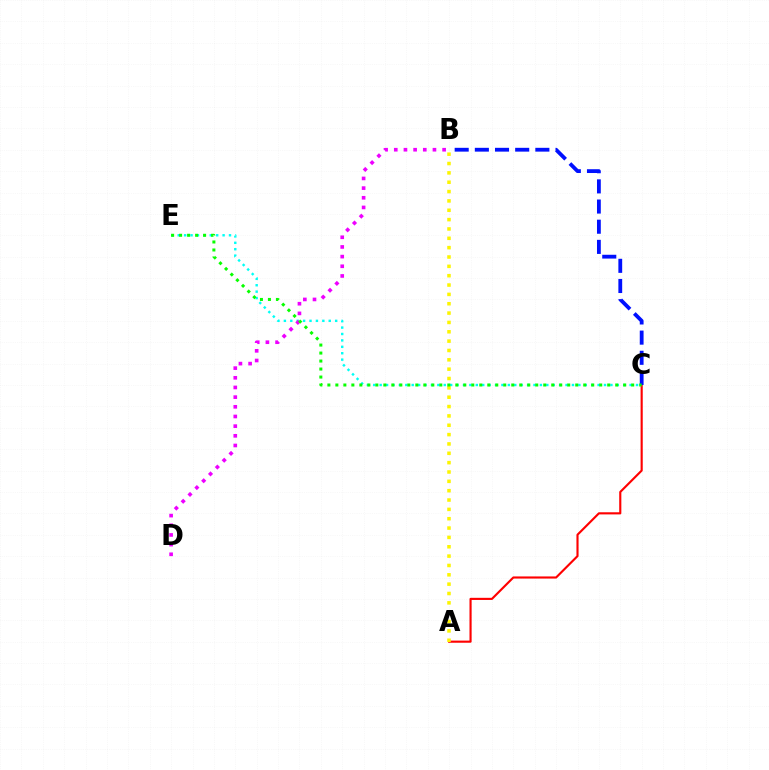{('C', 'E'): [{'color': '#00fff6', 'line_style': 'dotted', 'thickness': 1.74}, {'color': '#08ff00', 'line_style': 'dotted', 'thickness': 2.17}], ('B', 'D'): [{'color': '#ee00ff', 'line_style': 'dotted', 'thickness': 2.63}], ('A', 'C'): [{'color': '#ff0000', 'line_style': 'solid', 'thickness': 1.54}], ('B', 'C'): [{'color': '#0010ff', 'line_style': 'dashed', 'thickness': 2.74}], ('A', 'B'): [{'color': '#fcf500', 'line_style': 'dotted', 'thickness': 2.54}]}